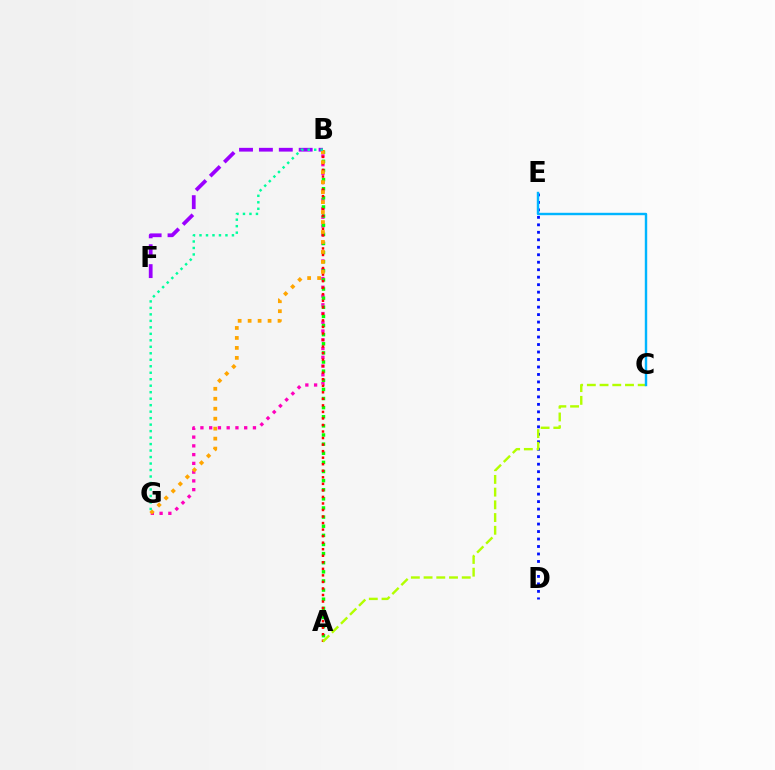{('D', 'E'): [{'color': '#0010ff', 'line_style': 'dotted', 'thickness': 2.03}], ('B', 'G'): [{'color': '#ff00bd', 'line_style': 'dotted', 'thickness': 2.38}, {'color': '#ffa500', 'line_style': 'dotted', 'thickness': 2.71}, {'color': '#00ff9d', 'line_style': 'dotted', 'thickness': 1.76}], ('A', 'B'): [{'color': '#08ff00', 'line_style': 'dotted', 'thickness': 2.48}, {'color': '#ff0000', 'line_style': 'dotted', 'thickness': 1.78}], ('A', 'C'): [{'color': '#b3ff00', 'line_style': 'dashed', 'thickness': 1.73}], ('B', 'F'): [{'color': '#9b00ff', 'line_style': 'dashed', 'thickness': 2.7}], ('C', 'E'): [{'color': '#00b5ff', 'line_style': 'solid', 'thickness': 1.74}]}